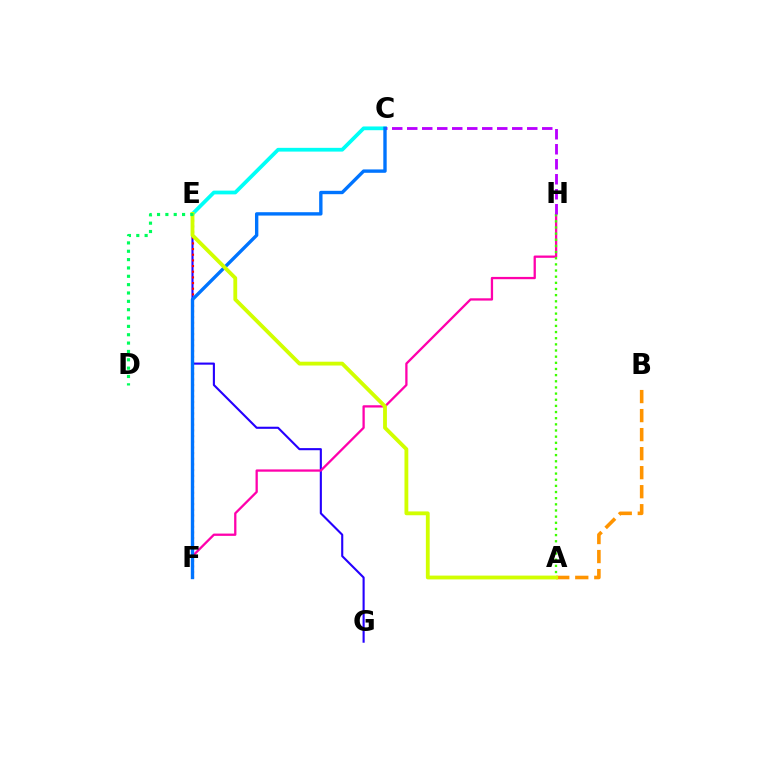{('E', 'G'): [{'color': '#2500ff', 'line_style': 'solid', 'thickness': 1.52}], ('E', 'F'): [{'color': '#ff0000', 'line_style': 'dotted', 'thickness': 1.54}], ('A', 'B'): [{'color': '#ff9400', 'line_style': 'dashed', 'thickness': 2.58}], ('C', 'E'): [{'color': '#00fff6', 'line_style': 'solid', 'thickness': 2.7}], ('F', 'H'): [{'color': '#ff00ac', 'line_style': 'solid', 'thickness': 1.65}], ('A', 'H'): [{'color': '#3dff00', 'line_style': 'dotted', 'thickness': 1.67}], ('C', 'H'): [{'color': '#b900ff', 'line_style': 'dashed', 'thickness': 2.04}], ('C', 'F'): [{'color': '#0074ff', 'line_style': 'solid', 'thickness': 2.43}], ('A', 'E'): [{'color': '#d1ff00', 'line_style': 'solid', 'thickness': 2.75}], ('D', 'E'): [{'color': '#00ff5c', 'line_style': 'dotted', 'thickness': 2.27}]}